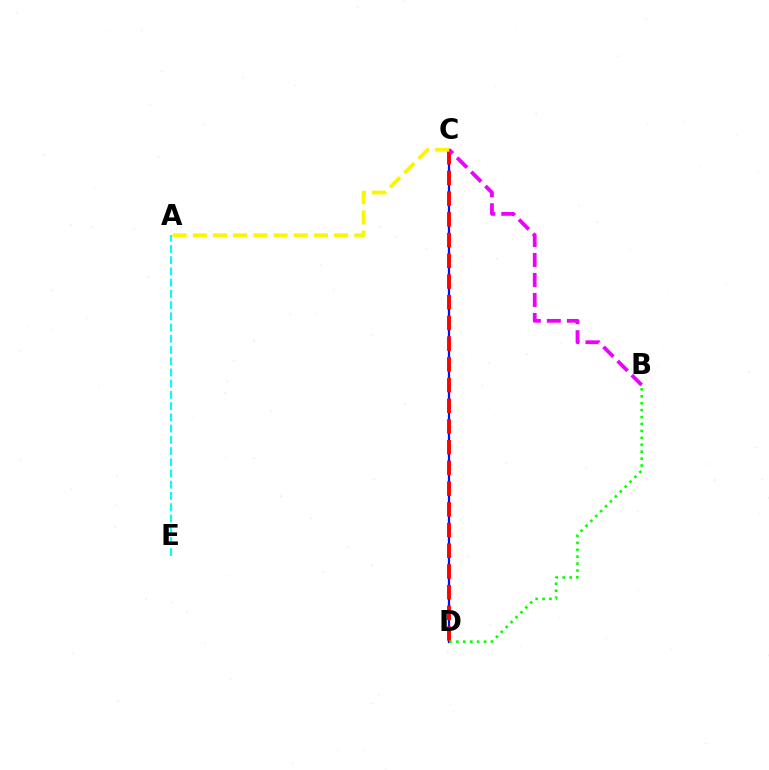{('C', 'D'): [{'color': '#0010ff', 'line_style': 'solid', 'thickness': 1.63}, {'color': '#ff0000', 'line_style': 'dashed', 'thickness': 2.81}], ('B', 'D'): [{'color': '#08ff00', 'line_style': 'dotted', 'thickness': 1.88}], ('A', 'E'): [{'color': '#00fff6', 'line_style': 'dashed', 'thickness': 1.53}], ('B', 'C'): [{'color': '#ee00ff', 'line_style': 'dashed', 'thickness': 2.72}], ('A', 'C'): [{'color': '#fcf500', 'line_style': 'dashed', 'thickness': 2.74}]}